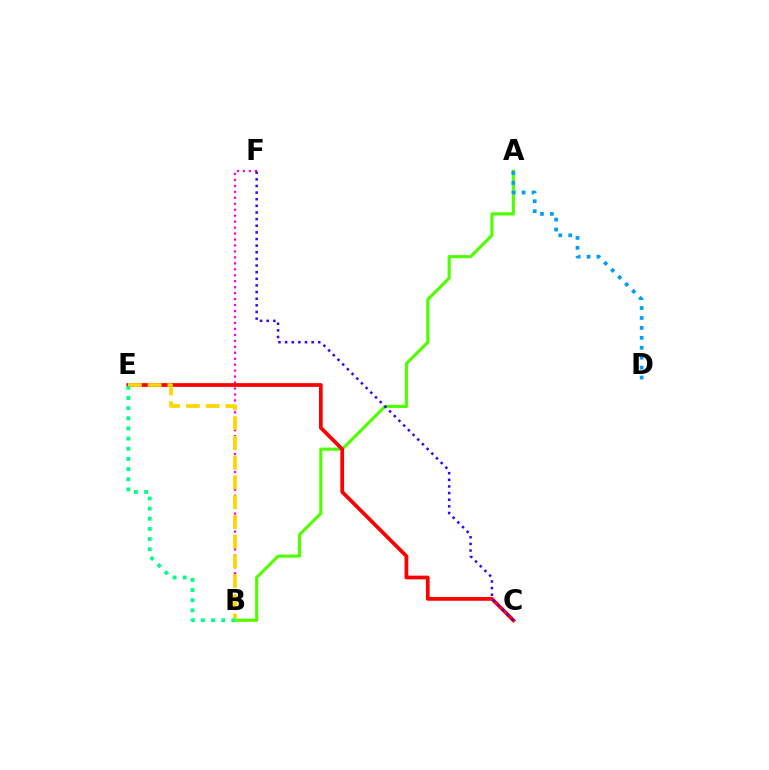{('A', 'B'): [{'color': '#4fff00', 'line_style': 'solid', 'thickness': 2.25}], ('B', 'F'): [{'color': '#ff00ed', 'line_style': 'dotted', 'thickness': 1.62}], ('C', 'E'): [{'color': '#ff0000', 'line_style': 'solid', 'thickness': 2.69}], ('B', 'E'): [{'color': '#ffd500', 'line_style': 'dashed', 'thickness': 2.68}, {'color': '#00ff86', 'line_style': 'dotted', 'thickness': 2.76}], ('A', 'D'): [{'color': '#009eff', 'line_style': 'dotted', 'thickness': 2.7}], ('C', 'F'): [{'color': '#3700ff', 'line_style': 'dotted', 'thickness': 1.8}]}